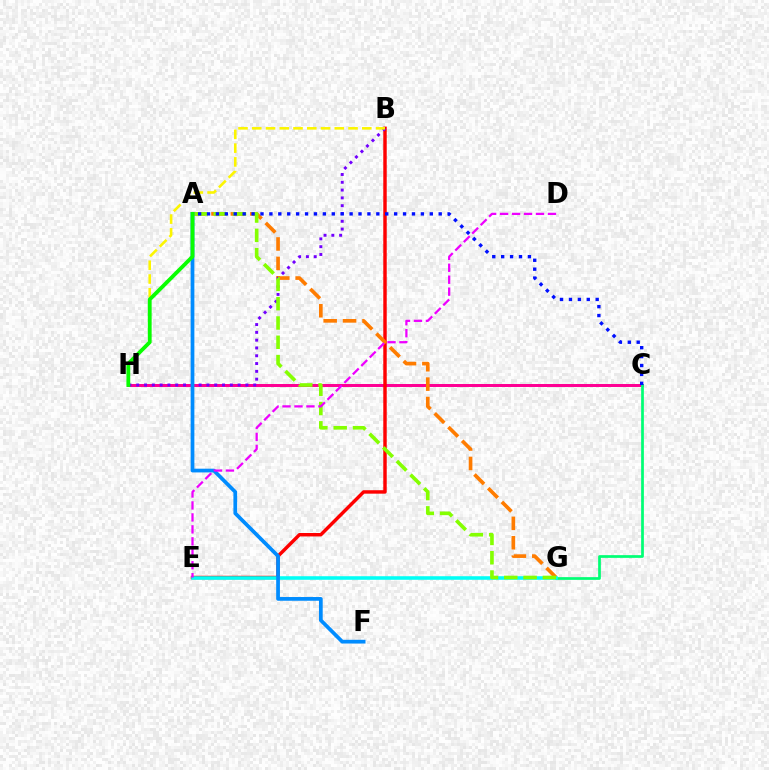{('C', 'H'): [{'color': '#ff0094', 'line_style': 'solid', 'thickness': 2.15}], ('B', 'E'): [{'color': '#ff0000', 'line_style': 'solid', 'thickness': 2.48}], ('C', 'G'): [{'color': '#00ff74', 'line_style': 'solid', 'thickness': 1.96}], ('A', 'G'): [{'color': '#ff7c00', 'line_style': 'dashed', 'thickness': 2.64}, {'color': '#84ff00', 'line_style': 'dashed', 'thickness': 2.62}], ('B', 'H'): [{'color': '#7200ff', 'line_style': 'dotted', 'thickness': 2.12}, {'color': '#fcf500', 'line_style': 'dashed', 'thickness': 1.87}], ('E', 'G'): [{'color': '#00fff6', 'line_style': 'solid', 'thickness': 2.56}], ('A', 'F'): [{'color': '#008cff', 'line_style': 'solid', 'thickness': 2.69}], ('A', 'C'): [{'color': '#0010ff', 'line_style': 'dotted', 'thickness': 2.42}], ('A', 'H'): [{'color': '#08ff00', 'line_style': 'solid', 'thickness': 2.75}], ('D', 'E'): [{'color': '#ee00ff', 'line_style': 'dashed', 'thickness': 1.62}]}